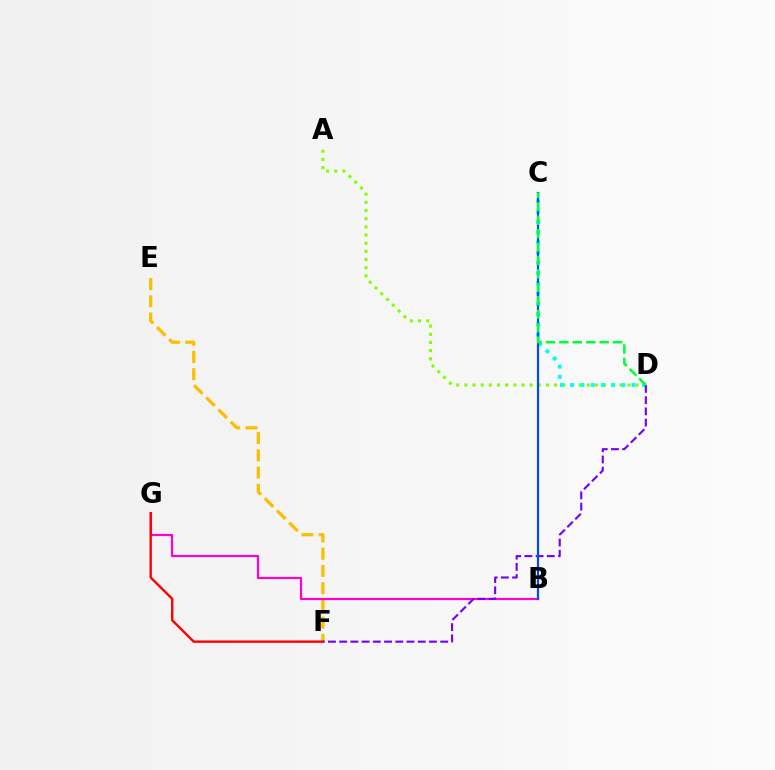{('E', 'F'): [{'color': '#ffbd00', 'line_style': 'dashed', 'thickness': 2.34}], ('B', 'G'): [{'color': '#ff00cf', 'line_style': 'solid', 'thickness': 1.57}], ('A', 'D'): [{'color': '#84ff00', 'line_style': 'dotted', 'thickness': 2.22}], ('C', 'D'): [{'color': '#00fff6', 'line_style': 'dotted', 'thickness': 2.79}, {'color': '#00ff39', 'line_style': 'dashed', 'thickness': 1.82}], ('F', 'G'): [{'color': '#ff0000', 'line_style': 'solid', 'thickness': 1.72}], ('D', 'F'): [{'color': '#7200ff', 'line_style': 'dashed', 'thickness': 1.52}], ('B', 'C'): [{'color': '#004bff', 'line_style': 'solid', 'thickness': 1.58}]}